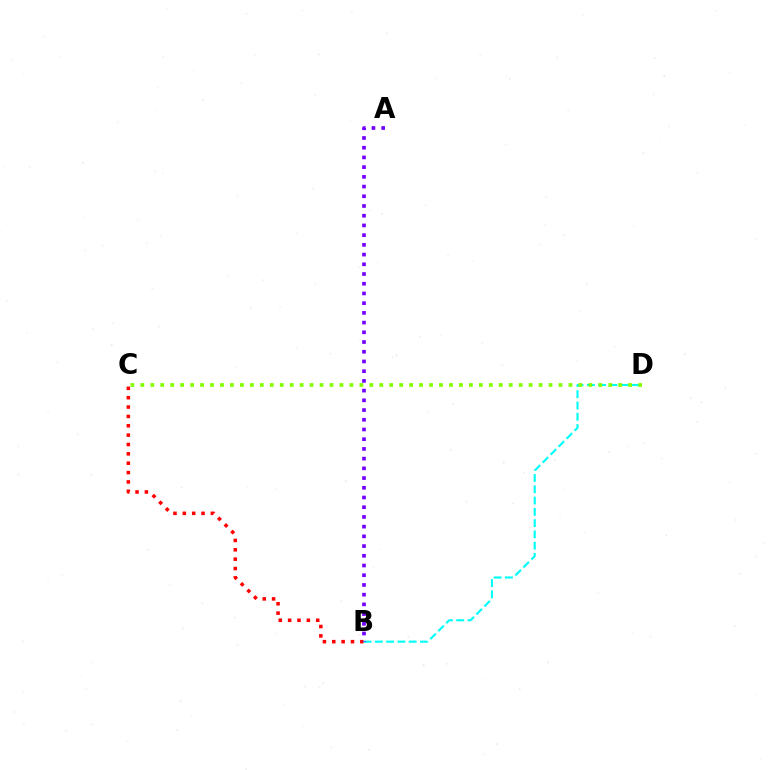{('B', 'C'): [{'color': '#ff0000', 'line_style': 'dotted', 'thickness': 2.54}], ('B', 'D'): [{'color': '#00fff6', 'line_style': 'dashed', 'thickness': 1.53}], ('C', 'D'): [{'color': '#84ff00', 'line_style': 'dotted', 'thickness': 2.7}], ('A', 'B'): [{'color': '#7200ff', 'line_style': 'dotted', 'thickness': 2.64}]}